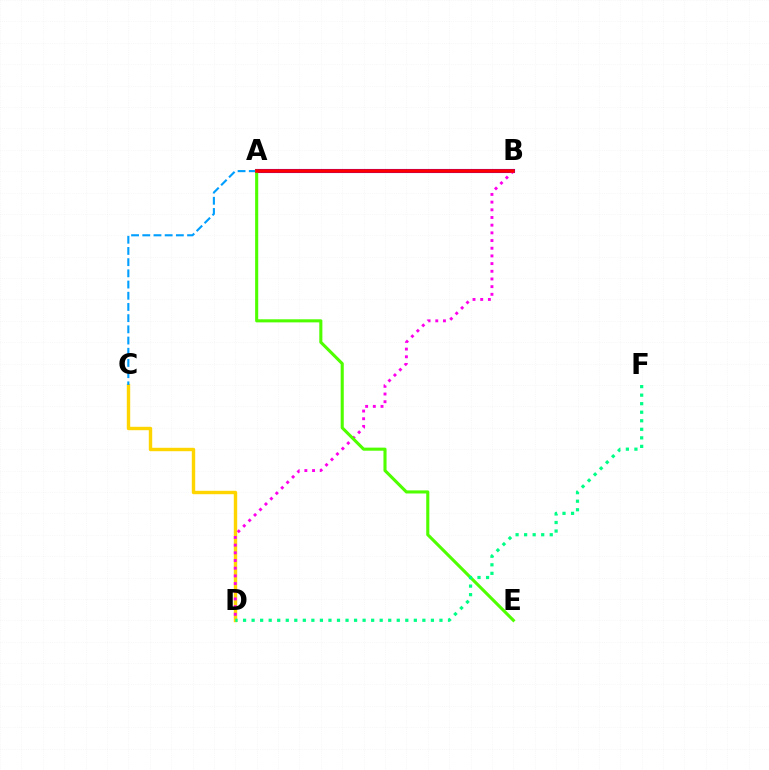{('A', 'B'): [{'color': '#3700ff', 'line_style': 'solid', 'thickness': 2.94}, {'color': '#ff0000', 'line_style': 'solid', 'thickness': 2.6}], ('C', 'D'): [{'color': '#ffd500', 'line_style': 'solid', 'thickness': 2.46}], ('B', 'D'): [{'color': '#ff00ed', 'line_style': 'dotted', 'thickness': 2.09}], ('A', 'C'): [{'color': '#009eff', 'line_style': 'dashed', 'thickness': 1.52}], ('A', 'E'): [{'color': '#4fff00', 'line_style': 'solid', 'thickness': 2.23}], ('D', 'F'): [{'color': '#00ff86', 'line_style': 'dotted', 'thickness': 2.32}]}